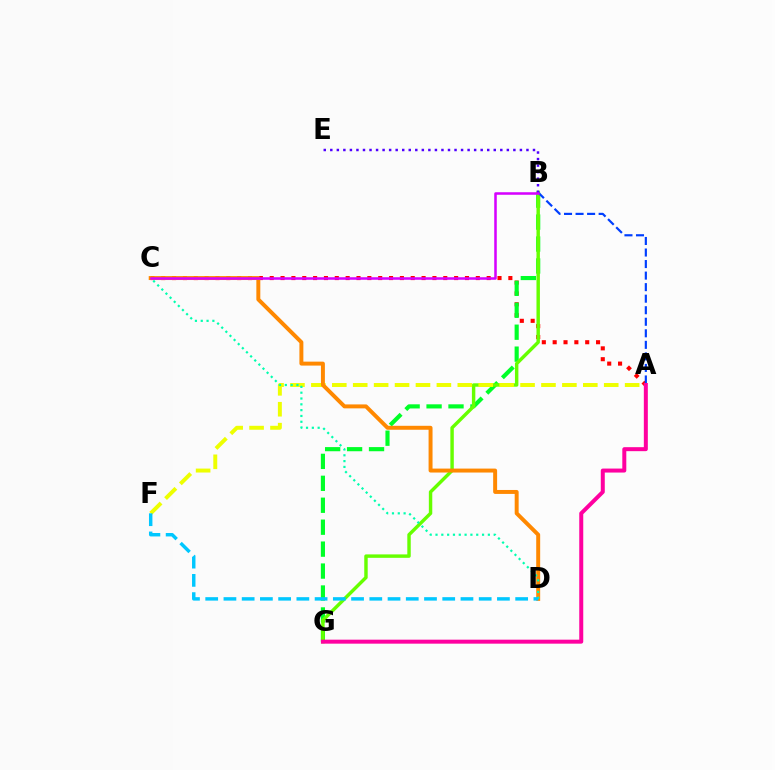{('A', 'C'): [{'color': '#ff0000', 'line_style': 'dotted', 'thickness': 2.95}], ('B', 'G'): [{'color': '#00ff27', 'line_style': 'dashed', 'thickness': 2.98}, {'color': '#66ff00', 'line_style': 'solid', 'thickness': 2.47}], ('A', 'F'): [{'color': '#eeff00', 'line_style': 'dashed', 'thickness': 2.84}], ('B', 'E'): [{'color': '#4f00ff', 'line_style': 'dotted', 'thickness': 1.78}], ('A', 'B'): [{'color': '#003fff', 'line_style': 'dashed', 'thickness': 1.57}], ('C', 'D'): [{'color': '#ff8800', 'line_style': 'solid', 'thickness': 2.84}, {'color': '#00ffaf', 'line_style': 'dotted', 'thickness': 1.58}], ('B', 'C'): [{'color': '#d600ff', 'line_style': 'solid', 'thickness': 1.82}], ('A', 'G'): [{'color': '#ff00a0', 'line_style': 'solid', 'thickness': 2.87}], ('D', 'F'): [{'color': '#00c7ff', 'line_style': 'dashed', 'thickness': 2.48}]}